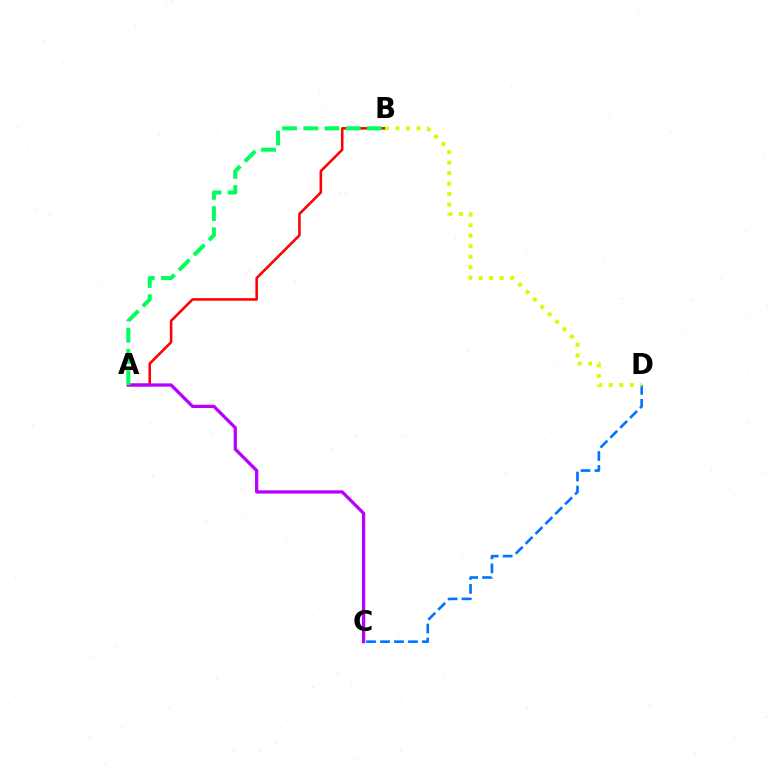{('C', 'D'): [{'color': '#0074ff', 'line_style': 'dashed', 'thickness': 1.9}], ('A', 'B'): [{'color': '#ff0000', 'line_style': 'solid', 'thickness': 1.85}, {'color': '#00ff5c', 'line_style': 'dashed', 'thickness': 2.88}], ('A', 'C'): [{'color': '#b900ff', 'line_style': 'solid', 'thickness': 2.35}], ('B', 'D'): [{'color': '#d1ff00', 'line_style': 'dotted', 'thickness': 2.85}]}